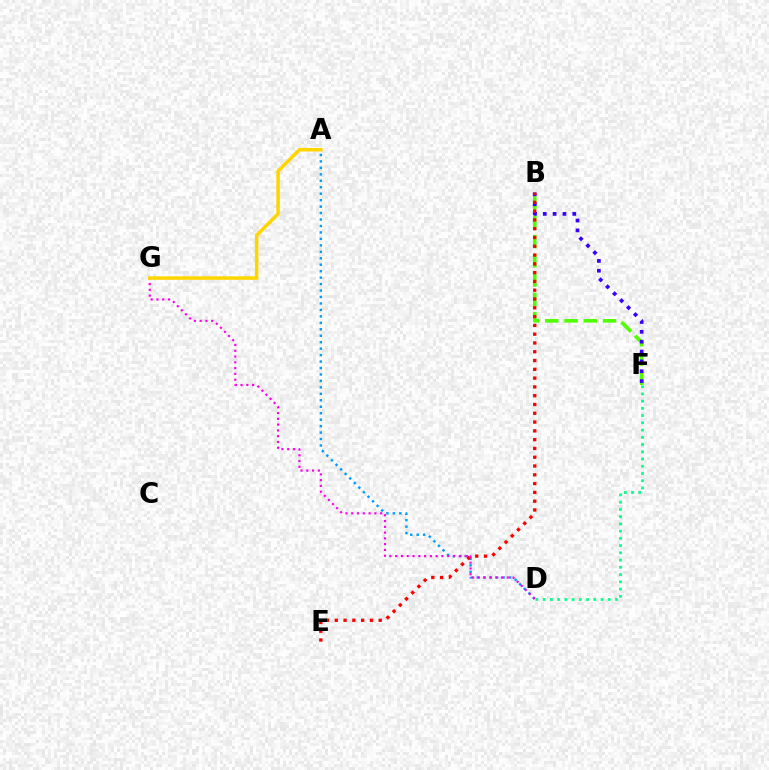{('B', 'F'): [{'color': '#4fff00', 'line_style': 'dashed', 'thickness': 2.62}, {'color': '#3700ff', 'line_style': 'dotted', 'thickness': 2.68}], ('A', 'D'): [{'color': '#009eff', 'line_style': 'dotted', 'thickness': 1.75}], ('B', 'E'): [{'color': '#ff0000', 'line_style': 'dotted', 'thickness': 2.39}], ('D', 'F'): [{'color': '#00ff86', 'line_style': 'dotted', 'thickness': 1.97}], ('D', 'G'): [{'color': '#ff00ed', 'line_style': 'dotted', 'thickness': 1.57}], ('A', 'G'): [{'color': '#ffd500', 'line_style': 'solid', 'thickness': 2.52}]}